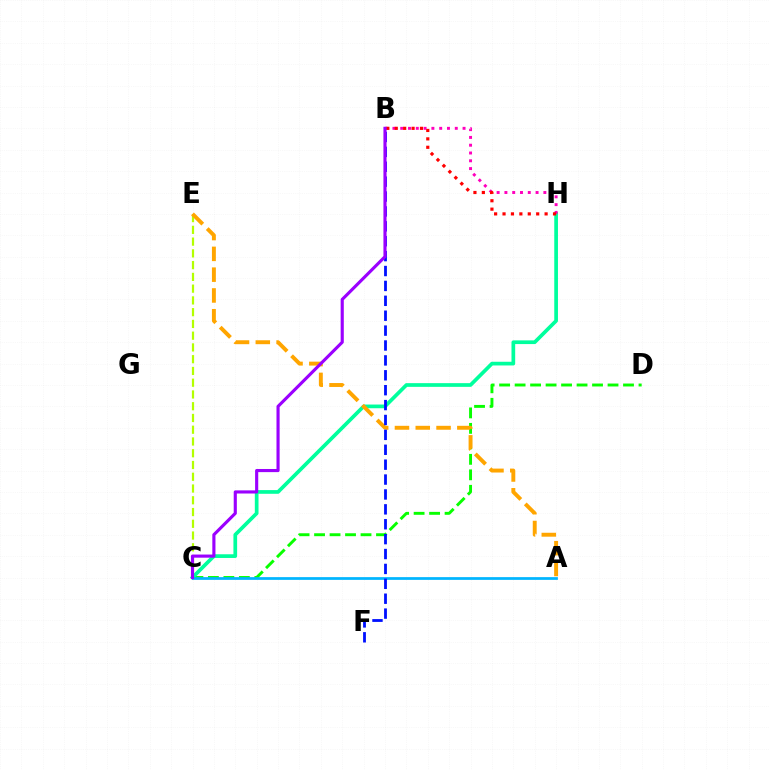{('C', 'D'): [{'color': '#08ff00', 'line_style': 'dashed', 'thickness': 2.1}], ('C', 'E'): [{'color': '#b3ff00', 'line_style': 'dashed', 'thickness': 1.6}], ('C', 'H'): [{'color': '#00ff9d', 'line_style': 'solid', 'thickness': 2.66}], ('A', 'C'): [{'color': '#00b5ff', 'line_style': 'solid', 'thickness': 1.97}], ('A', 'E'): [{'color': '#ffa500', 'line_style': 'dashed', 'thickness': 2.82}], ('B', 'H'): [{'color': '#ff00bd', 'line_style': 'dotted', 'thickness': 2.12}, {'color': '#ff0000', 'line_style': 'dotted', 'thickness': 2.29}], ('B', 'F'): [{'color': '#0010ff', 'line_style': 'dashed', 'thickness': 2.02}], ('B', 'C'): [{'color': '#9b00ff', 'line_style': 'solid', 'thickness': 2.26}]}